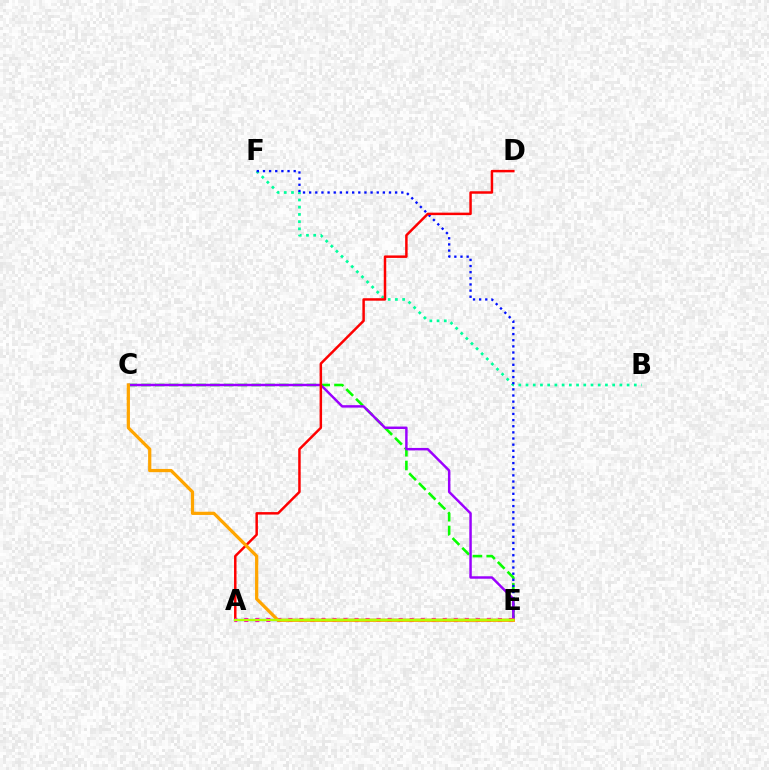{('B', 'F'): [{'color': '#00ff9d', 'line_style': 'dotted', 'thickness': 1.96}], ('C', 'E'): [{'color': '#08ff00', 'line_style': 'dashed', 'thickness': 1.87}, {'color': '#9b00ff', 'line_style': 'solid', 'thickness': 1.77}, {'color': '#ffa500', 'line_style': 'solid', 'thickness': 2.32}], ('E', 'F'): [{'color': '#0010ff', 'line_style': 'dotted', 'thickness': 1.67}], ('A', 'E'): [{'color': '#00b5ff', 'line_style': 'solid', 'thickness': 1.63}, {'color': '#ff00bd', 'line_style': 'dotted', 'thickness': 3.0}, {'color': '#b3ff00', 'line_style': 'solid', 'thickness': 1.66}], ('A', 'D'): [{'color': '#ff0000', 'line_style': 'solid', 'thickness': 1.79}]}